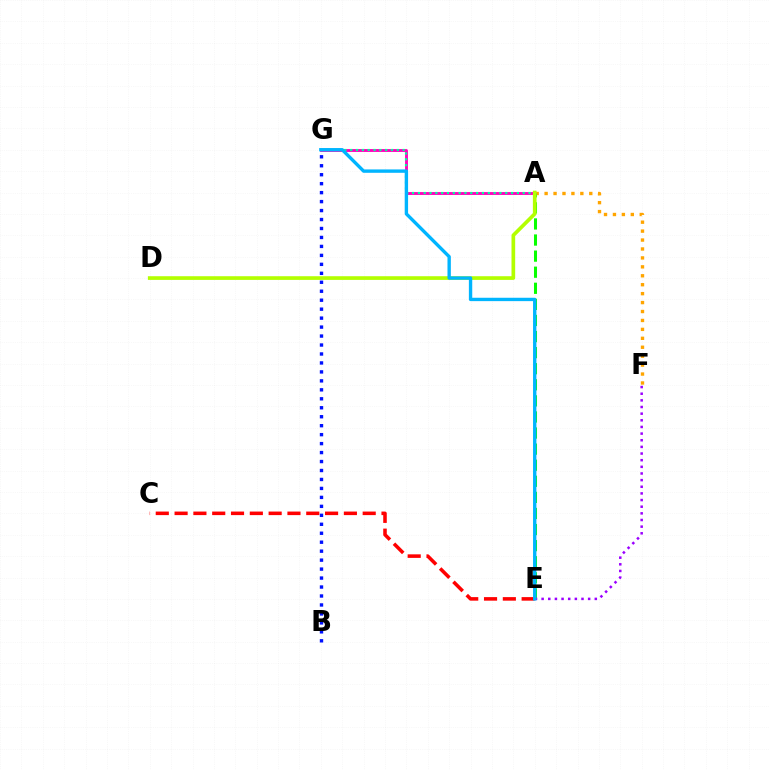{('A', 'G'): [{'color': '#ff00bd', 'line_style': 'solid', 'thickness': 2.07}, {'color': '#00ff9d', 'line_style': 'dotted', 'thickness': 1.58}], ('A', 'F'): [{'color': '#ffa500', 'line_style': 'dotted', 'thickness': 2.43}], ('C', 'E'): [{'color': '#ff0000', 'line_style': 'dashed', 'thickness': 2.56}], ('A', 'E'): [{'color': '#08ff00', 'line_style': 'dashed', 'thickness': 2.18}], ('A', 'D'): [{'color': '#b3ff00', 'line_style': 'solid', 'thickness': 2.65}], ('E', 'F'): [{'color': '#9b00ff', 'line_style': 'dotted', 'thickness': 1.81}], ('E', 'G'): [{'color': '#00b5ff', 'line_style': 'solid', 'thickness': 2.43}], ('B', 'G'): [{'color': '#0010ff', 'line_style': 'dotted', 'thickness': 2.44}]}